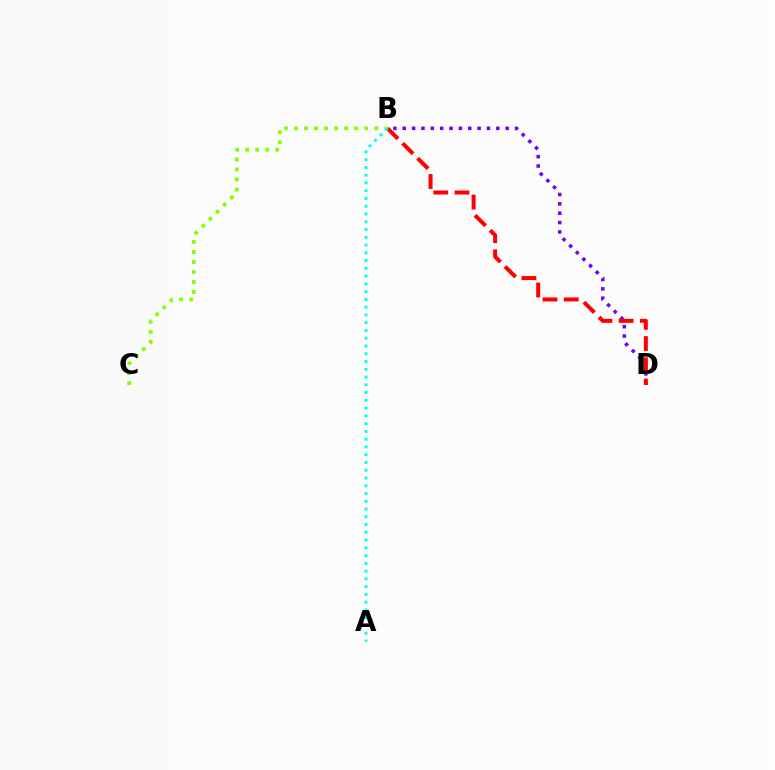{('B', 'D'): [{'color': '#7200ff', 'line_style': 'dotted', 'thickness': 2.54}, {'color': '#ff0000', 'line_style': 'dashed', 'thickness': 2.88}], ('B', 'C'): [{'color': '#84ff00', 'line_style': 'dotted', 'thickness': 2.73}], ('A', 'B'): [{'color': '#00fff6', 'line_style': 'dotted', 'thickness': 2.11}]}